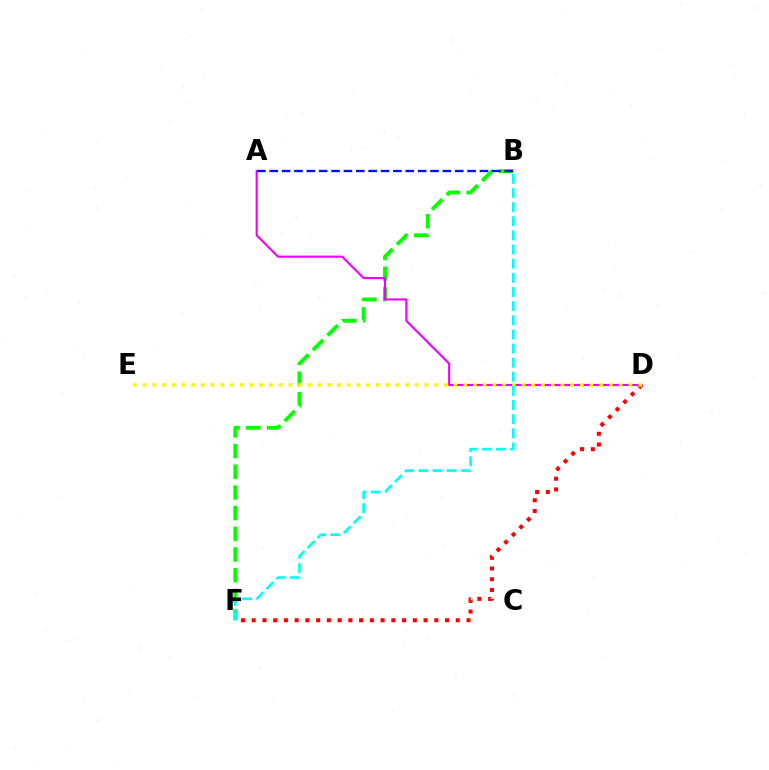{('B', 'F'): [{'color': '#08ff00', 'line_style': 'dashed', 'thickness': 2.81}, {'color': '#00fff6', 'line_style': 'dashed', 'thickness': 1.92}], ('A', 'D'): [{'color': '#ee00ff', 'line_style': 'solid', 'thickness': 1.53}], ('D', 'F'): [{'color': '#ff0000', 'line_style': 'dotted', 'thickness': 2.92}], ('D', 'E'): [{'color': '#fcf500', 'line_style': 'dotted', 'thickness': 2.64}], ('A', 'B'): [{'color': '#0010ff', 'line_style': 'dashed', 'thickness': 1.68}]}